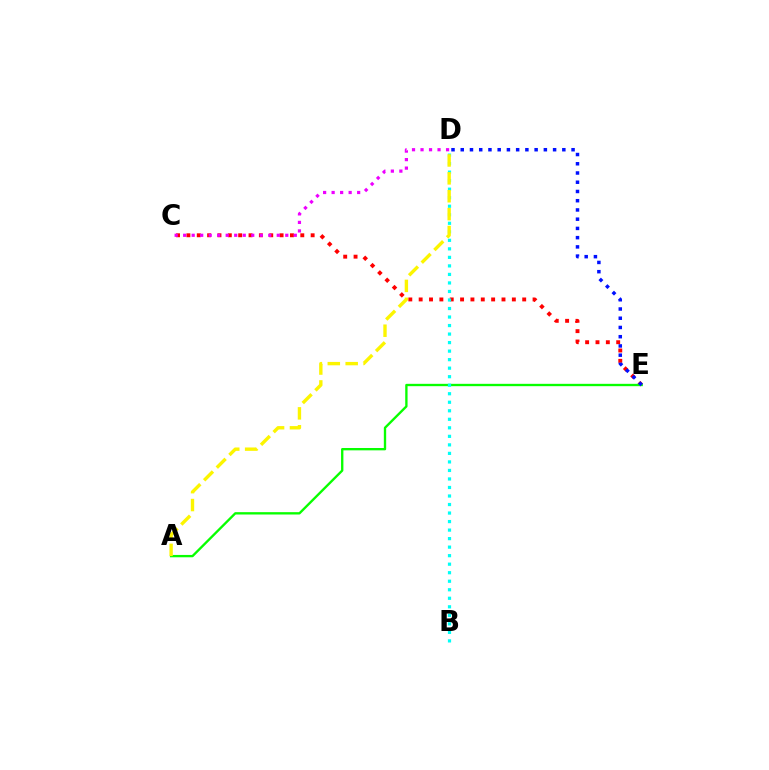{('C', 'E'): [{'color': '#ff0000', 'line_style': 'dotted', 'thickness': 2.81}], ('C', 'D'): [{'color': '#ee00ff', 'line_style': 'dotted', 'thickness': 2.31}], ('A', 'E'): [{'color': '#08ff00', 'line_style': 'solid', 'thickness': 1.69}], ('D', 'E'): [{'color': '#0010ff', 'line_style': 'dotted', 'thickness': 2.51}], ('B', 'D'): [{'color': '#00fff6', 'line_style': 'dotted', 'thickness': 2.32}], ('A', 'D'): [{'color': '#fcf500', 'line_style': 'dashed', 'thickness': 2.43}]}